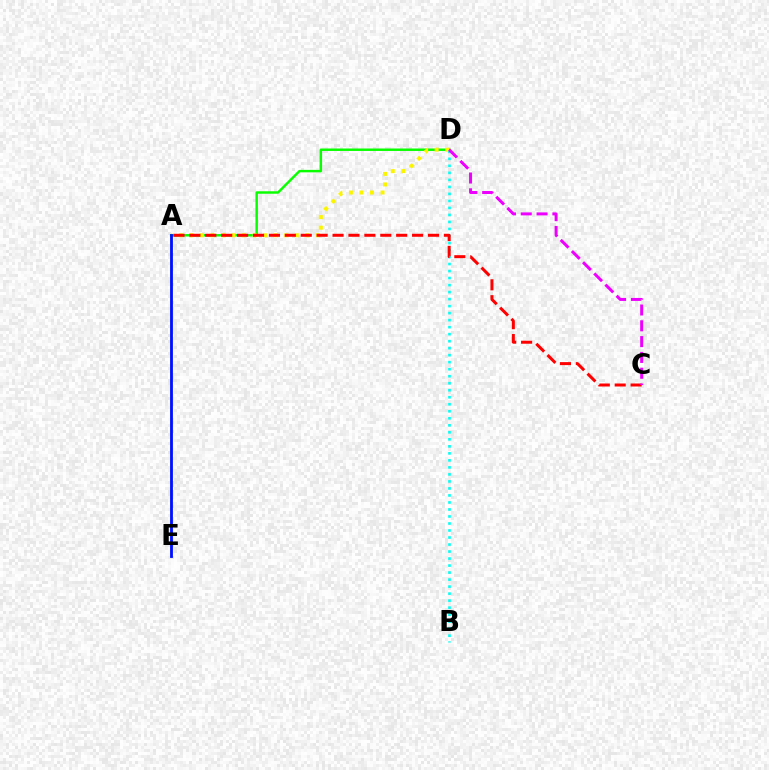{('A', 'D'): [{'color': '#08ff00', 'line_style': 'solid', 'thickness': 1.77}, {'color': '#fcf500', 'line_style': 'dotted', 'thickness': 2.86}], ('B', 'D'): [{'color': '#00fff6', 'line_style': 'dotted', 'thickness': 1.91}], ('A', 'C'): [{'color': '#ff0000', 'line_style': 'dashed', 'thickness': 2.16}], ('A', 'E'): [{'color': '#0010ff', 'line_style': 'solid', 'thickness': 2.03}], ('C', 'D'): [{'color': '#ee00ff', 'line_style': 'dashed', 'thickness': 2.15}]}